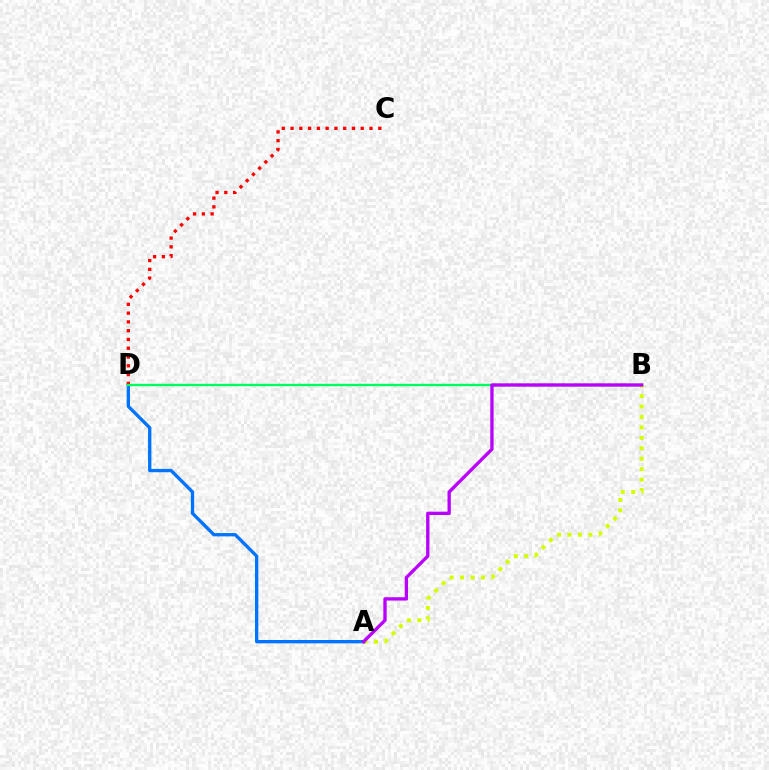{('A', 'B'): [{'color': '#d1ff00', 'line_style': 'dotted', 'thickness': 2.83}, {'color': '#b900ff', 'line_style': 'solid', 'thickness': 2.38}], ('A', 'D'): [{'color': '#0074ff', 'line_style': 'solid', 'thickness': 2.39}], ('C', 'D'): [{'color': '#ff0000', 'line_style': 'dotted', 'thickness': 2.38}], ('B', 'D'): [{'color': '#00ff5c', 'line_style': 'solid', 'thickness': 1.71}]}